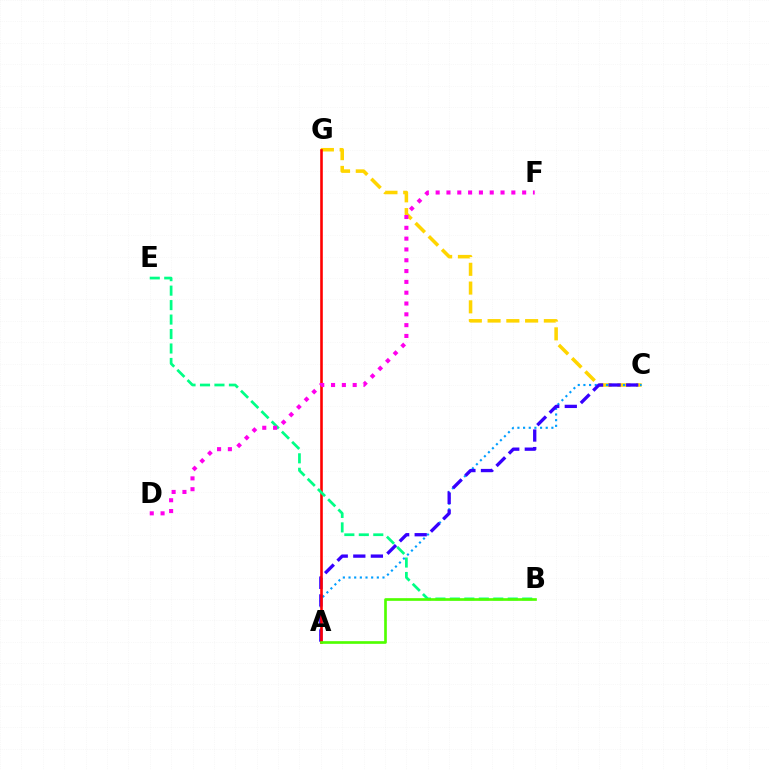{('C', 'G'): [{'color': '#ffd500', 'line_style': 'dashed', 'thickness': 2.55}], ('A', 'C'): [{'color': '#009eff', 'line_style': 'dotted', 'thickness': 1.54}, {'color': '#3700ff', 'line_style': 'dashed', 'thickness': 2.39}], ('A', 'G'): [{'color': '#ff0000', 'line_style': 'solid', 'thickness': 1.87}], ('B', 'E'): [{'color': '#00ff86', 'line_style': 'dashed', 'thickness': 1.96}], ('A', 'B'): [{'color': '#4fff00', 'line_style': 'solid', 'thickness': 1.92}], ('D', 'F'): [{'color': '#ff00ed', 'line_style': 'dotted', 'thickness': 2.94}]}